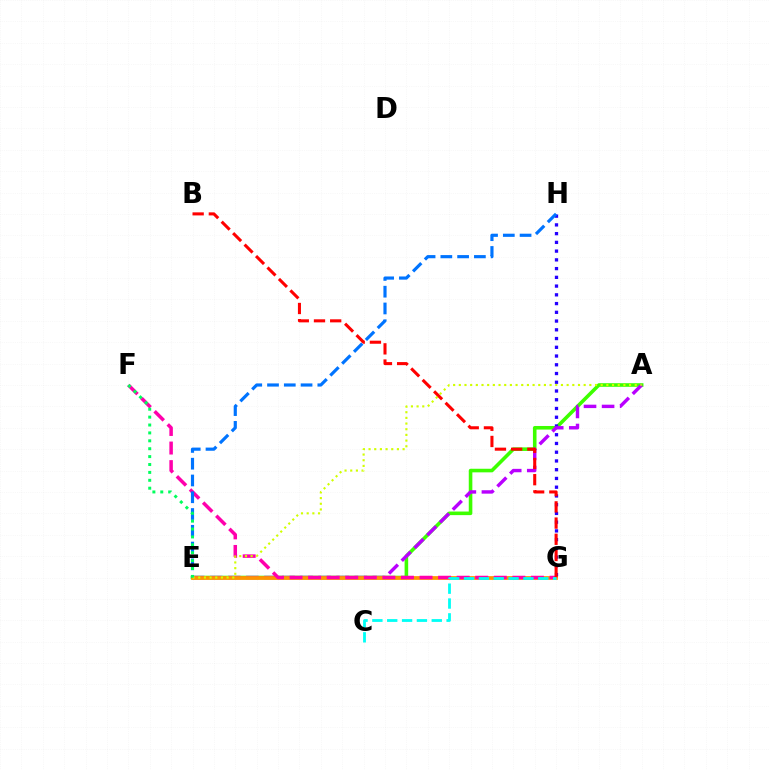{('A', 'E'): [{'color': '#3dff00', 'line_style': 'solid', 'thickness': 2.58}, {'color': '#b900ff', 'line_style': 'dashed', 'thickness': 2.45}, {'color': '#d1ff00', 'line_style': 'dotted', 'thickness': 1.54}], ('G', 'H'): [{'color': '#2500ff', 'line_style': 'dotted', 'thickness': 2.38}], ('E', 'G'): [{'color': '#ff9400', 'line_style': 'solid', 'thickness': 2.71}], ('F', 'G'): [{'color': '#ff00ac', 'line_style': 'dashed', 'thickness': 2.52}], ('E', 'H'): [{'color': '#0074ff', 'line_style': 'dashed', 'thickness': 2.28}], ('B', 'G'): [{'color': '#ff0000', 'line_style': 'dashed', 'thickness': 2.2}], ('C', 'G'): [{'color': '#00fff6', 'line_style': 'dashed', 'thickness': 2.02}], ('E', 'F'): [{'color': '#00ff5c', 'line_style': 'dotted', 'thickness': 2.15}]}